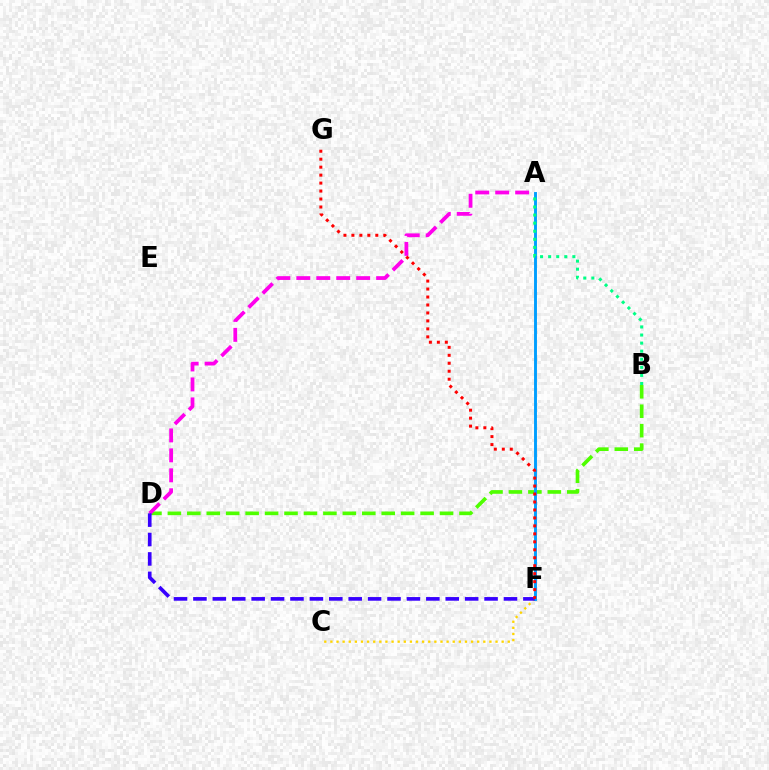{('B', 'D'): [{'color': '#4fff00', 'line_style': 'dashed', 'thickness': 2.64}], ('C', 'F'): [{'color': '#ffd500', 'line_style': 'dotted', 'thickness': 1.66}], ('A', 'F'): [{'color': '#009eff', 'line_style': 'solid', 'thickness': 2.09}], ('A', 'D'): [{'color': '#ff00ed', 'line_style': 'dashed', 'thickness': 2.71}], ('D', 'F'): [{'color': '#3700ff', 'line_style': 'dashed', 'thickness': 2.64}], ('F', 'G'): [{'color': '#ff0000', 'line_style': 'dotted', 'thickness': 2.16}], ('A', 'B'): [{'color': '#00ff86', 'line_style': 'dotted', 'thickness': 2.19}]}